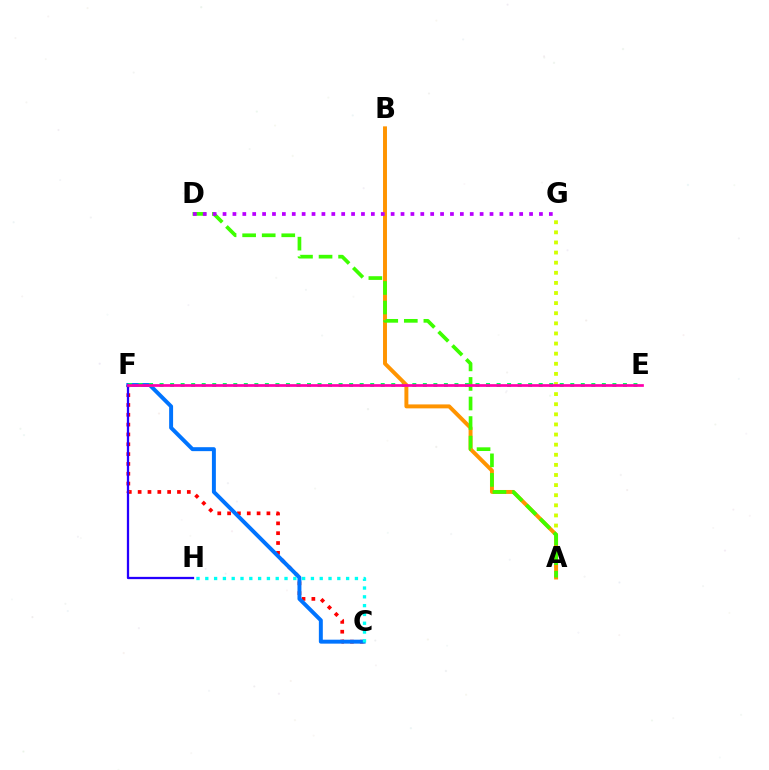{('C', 'F'): [{'color': '#ff0000', 'line_style': 'dotted', 'thickness': 2.67}, {'color': '#0074ff', 'line_style': 'solid', 'thickness': 2.84}], ('E', 'F'): [{'color': '#00ff5c', 'line_style': 'dotted', 'thickness': 2.86}, {'color': '#ff00ac', 'line_style': 'solid', 'thickness': 1.96}], ('A', 'G'): [{'color': '#d1ff00', 'line_style': 'dotted', 'thickness': 2.75}], ('A', 'B'): [{'color': '#ff9400', 'line_style': 'solid', 'thickness': 2.84}], ('F', 'H'): [{'color': '#2500ff', 'line_style': 'solid', 'thickness': 1.64}], ('C', 'H'): [{'color': '#00fff6', 'line_style': 'dotted', 'thickness': 2.39}], ('A', 'D'): [{'color': '#3dff00', 'line_style': 'dashed', 'thickness': 2.66}], ('D', 'G'): [{'color': '#b900ff', 'line_style': 'dotted', 'thickness': 2.69}]}